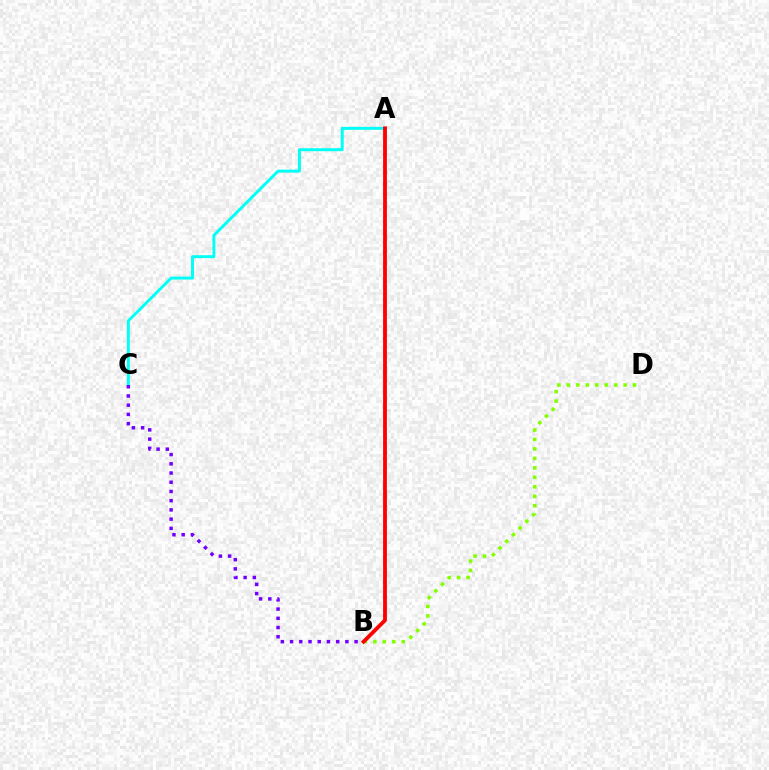{('B', 'D'): [{'color': '#84ff00', 'line_style': 'dotted', 'thickness': 2.57}], ('A', 'C'): [{'color': '#00fff6', 'line_style': 'solid', 'thickness': 2.12}], ('B', 'C'): [{'color': '#7200ff', 'line_style': 'dotted', 'thickness': 2.5}], ('A', 'B'): [{'color': '#ff0000', 'line_style': 'solid', 'thickness': 2.75}]}